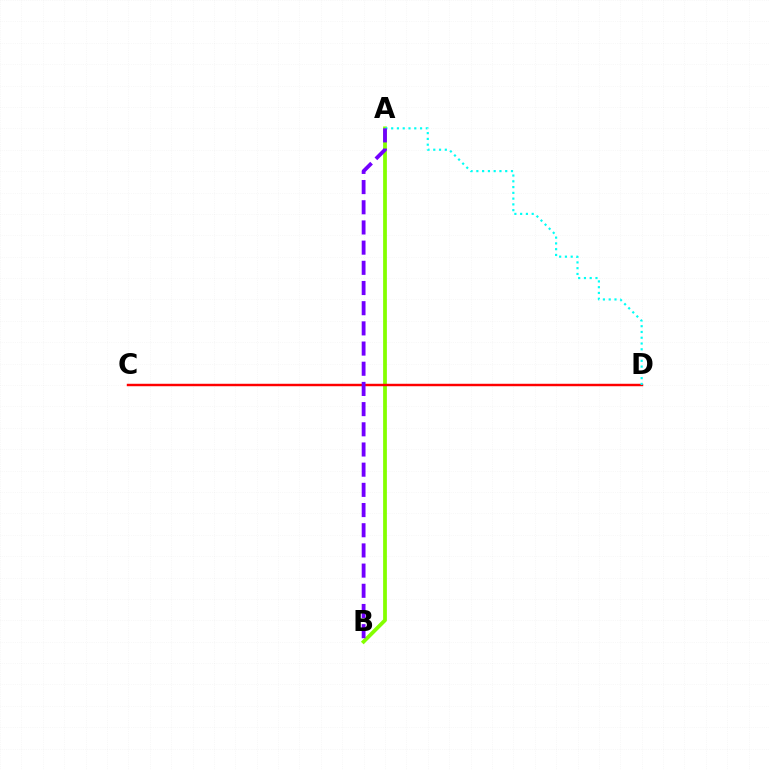{('A', 'B'): [{'color': '#84ff00', 'line_style': 'solid', 'thickness': 2.71}, {'color': '#7200ff', 'line_style': 'dashed', 'thickness': 2.74}], ('C', 'D'): [{'color': '#ff0000', 'line_style': 'solid', 'thickness': 1.76}], ('A', 'D'): [{'color': '#00fff6', 'line_style': 'dotted', 'thickness': 1.57}]}